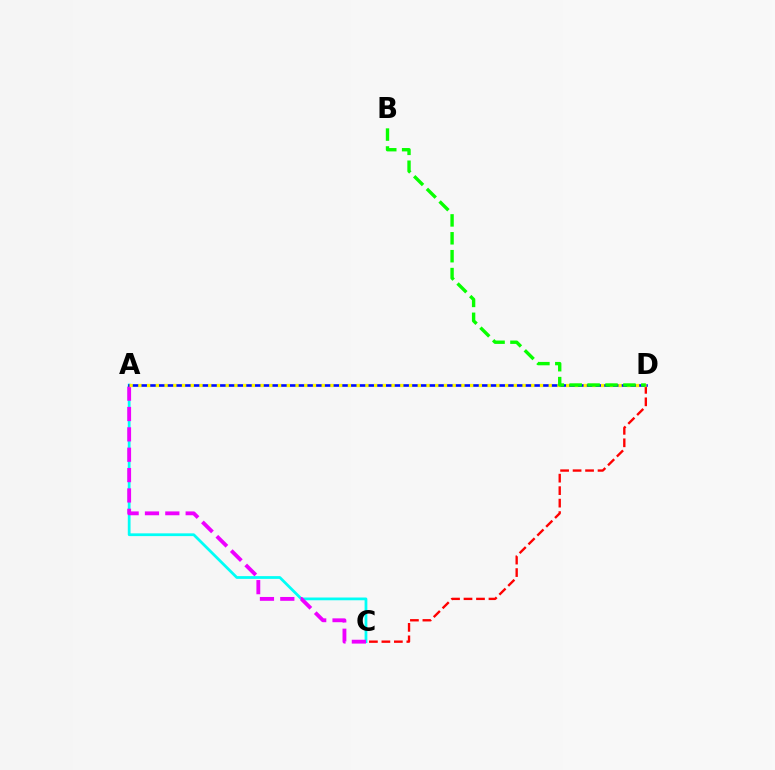{('A', 'C'): [{'color': '#00fff6', 'line_style': 'solid', 'thickness': 1.99}, {'color': '#ee00ff', 'line_style': 'dashed', 'thickness': 2.76}], ('C', 'D'): [{'color': '#ff0000', 'line_style': 'dashed', 'thickness': 1.7}], ('A', 'D'): [{'color': '#0010ff', 'line_style': 'solid', 'thickness': 1.9}, {'color': '#fcf500', 'line_style': 'dotted', 'thickness': 2.37}], ('B', 'D'): [{'color': '#08ff00', 'line_style': 'dashed', 'thickness': 2.43}]}